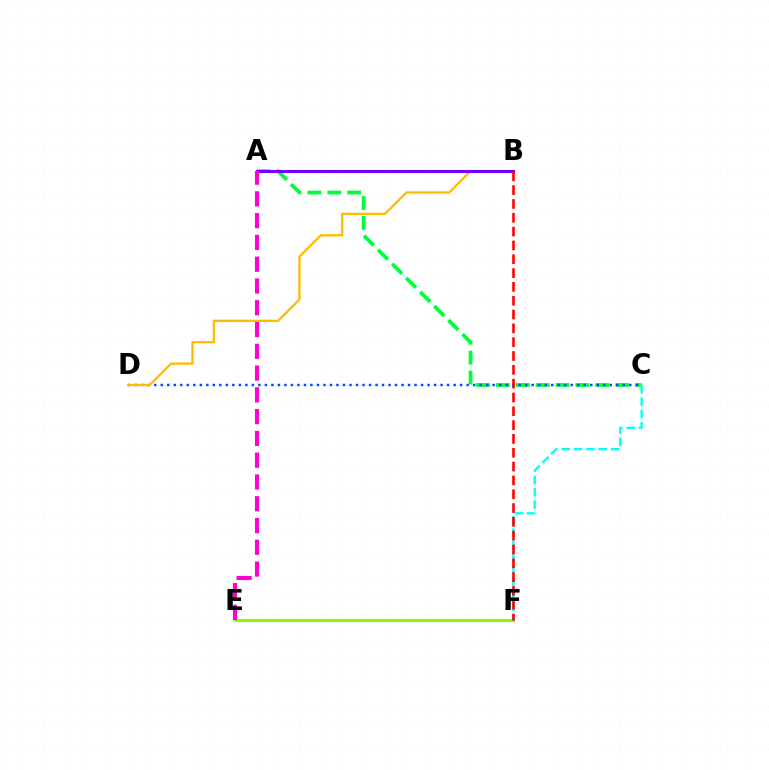{('A', 'C'): [{'color': '#00ff39', 'line_style': 'dashed', 'thickness': 2.7}], ('E', 'F'): [{'color': '#84ff00', 'line_style': 'solid', 'thickness': 2.18}], ('C', 'F'): [{'color': '#00fff6', 'line_style': 'dashed', 'thickness': 1.68}], ('C', 'D'): [{'color': '#004bff', 'line_style': 'dotted', 'thickness': 1.77}], ('B', 'D'): [{'color': '#ffbd00', 'line_style': 'solid', 'thickness': 1.69}], ('A', 'B'): [{'color': '#7200ff', 'line_style': 'solid', 'thickness': 2.18}], ('A', 'E'): [{'color': '#ff00cf', 'line_style': 'dashed', 'thickness': 2.96}], ('B', 'F'): [{'color': '#ff0000', 'line_style': 'dashed', 'thickness': 1.88}]}